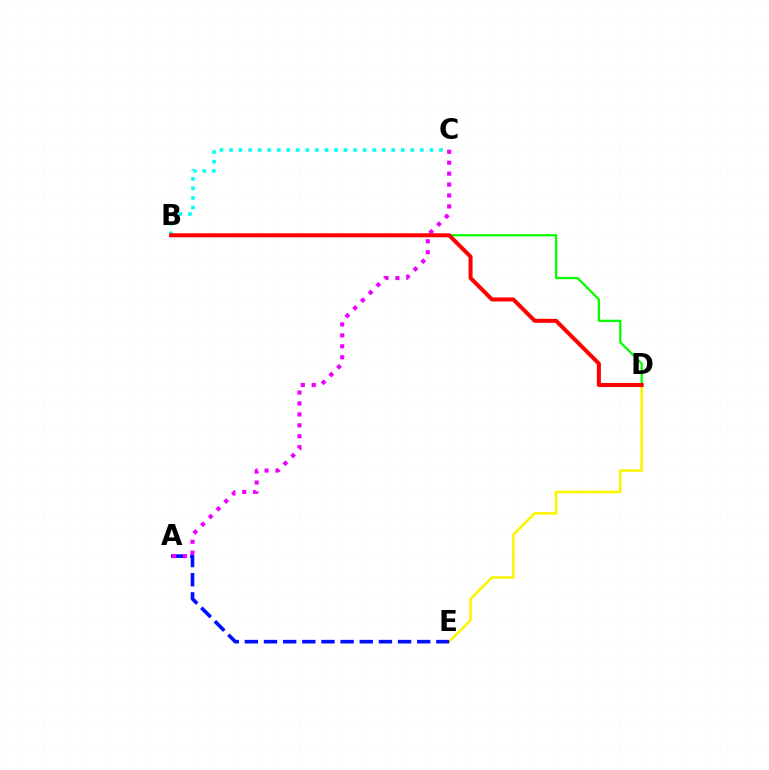{('D', 'E'): [{'color': '#fcf500', 'line_style': 'solid', 'thickness': 1.85}], ('A', 'E'): [{'color': '#0010ff', 'line_style': 'dashed', 'thickness': 2.6}], ('B', 'D'): [{'color': '#08ff00', 'line_style': 'solid', 'thickness': 1.63}, {'color': '#ff0000', 'line_style': 'solid', 'thickness': 2.9}], ('B', 'C'): [{'color': '#00fff6', 'line_style': 'dotted', 'thickness': 2.59}], ('A', 'C'): [{'color': '#ee00ff', 'line_style': 'dotted', 'thickness': 2.97}]}